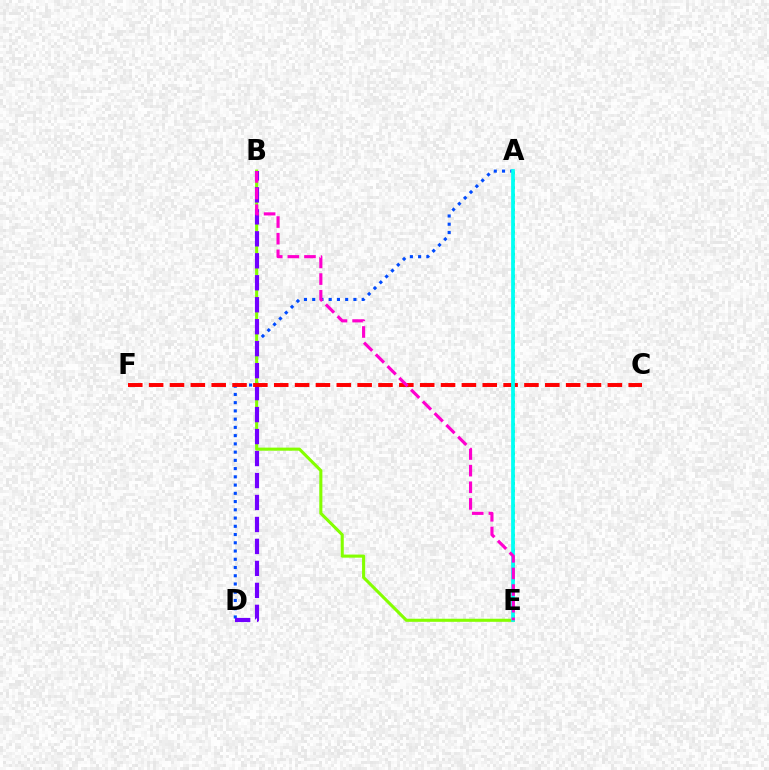{('A', 'D'): [{'color': '#004bff', 'line_style': 'dotted', 'thickness': 2.24}], ('B', 'E'): [{'color': '#84ff00', 'line_style': 'solid', 'thickness': 2.22}, {'color': '#ff00cf', 'line_style': 'dashed', 'thickness': 2.26}], ('B', 'D'): [{'color': '#7200ff', 'line_style': 'dashed', 'thickness': 2.98}], ('A', 'E'): [{'color': '#ffbd00', 'line_style': 'dashed', 'thickness': 1.56}, {'color': '#00ff39', 'line_style': 'dotted', 'thickness': 2.01}, {'color': '#00fff6', 'line_style': 'solid', 'thickness': 2.68}], ('C', 'F'): [{'color': '#ff0000', 'line_style': 'dashed', 'thickness': 2.83}]}